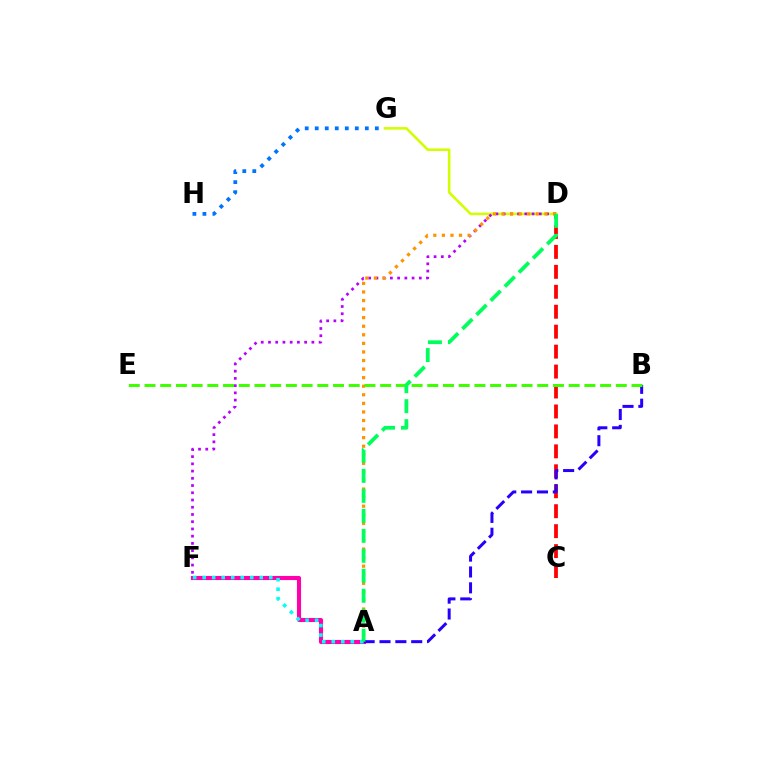{('G', 'H'): [{'color': '#0074ff', 'line_style': 'dotted', 'thickness': 2.72}], ('C', 'D'): [{'color': '#ff0000', 'line_style': 'dashed', 'thickness': 2.71}], ('A', 'F'): [{'color': '#ff00ac', 'line_style': 'solid', 'thickness': 2.95}, {'color': '#00fff6', 'line_style': 'dotted', 'thickness': 2.58}], ('D', 'G'): [{'color': '#d1ff00', 'line_style': 'solid', 'thickness': 1.86}], ('D', 'F'): [{'color': '#b900ff', 'line_style': 'dotted', 'thickness': 1.96}], ('A', 'B'): [{'color': '#2500ff', 'line_style': 'dashed', 'thickness': 2.15}], ('A', 'D'): [{'color': '#ff9400', 'line_style': 'dotted', 'thickness': 2.33}, {'color': '#00ff5c', 'line_style': 'dashed', 'thickness': 2.72}], ('B', 'E'): [{'color': '#3dff00', 'line_style': 'dashed', 'thickness': 2.13}]}